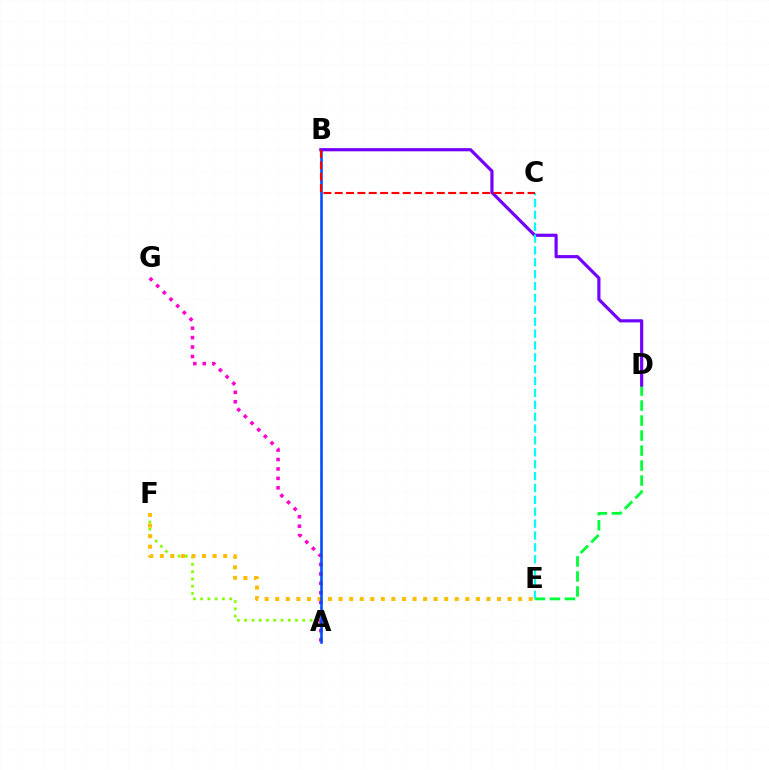{('A', 'F'): [{'color': '#84ff00', 'line_style': 'dotted', 'thickness': 1.97}], ('A', 'G'): [{'color': '#ff00cf', 'line_style': 'dotted', 'thickness': 2.56}], ('D', 'E'): [{'color': '#00ff39', 'line_style': 'dashed', 'thickness': 2.04}], ('E', 'F'): [{'color': '#ffbd00', 'line_style': 'dotted', 'thickness': 2.87}], ('A', 'B'): [{'color': '#004bff', 'line_style': 'solid', 'thickness': 1.85}], ('B', 'D'): [{'color': '#7200ff', 'line_style': 'solid', 'thickness': 2.28}], ('C', 'E'): [{'color': '#00fff6', 'line_style': 'dashed', 'thickness': 1.61}], ('B', 'C'): [{'color': '#ff0000', 'line_style': 'dashed', 'thickness': 1.54}]}